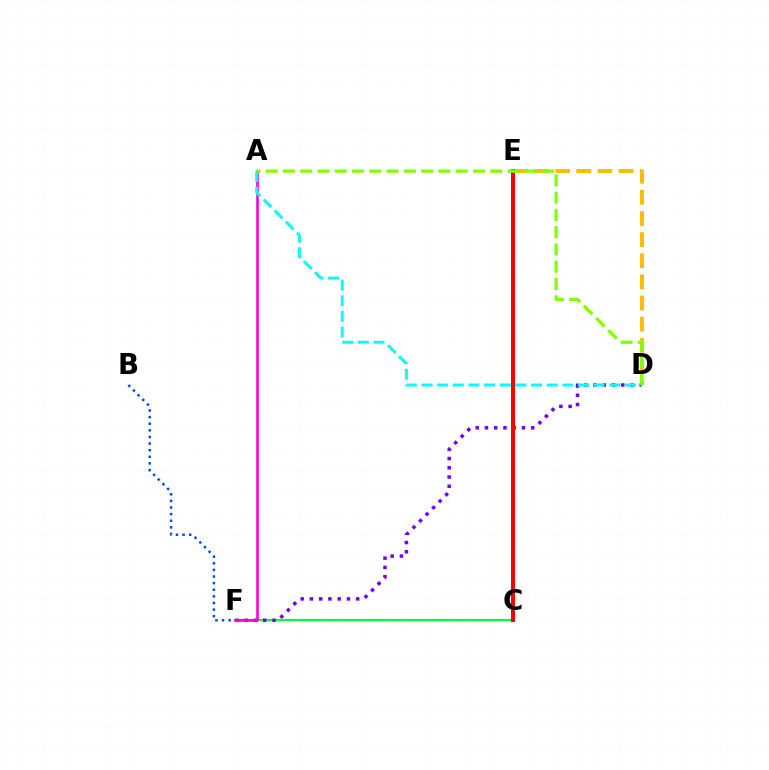{('D', 'E'): [{'color': '#ffbd00', 'line_style': 'dashed', 'thickness': 2.87}], ('C', 'F'): [{'color': '#00ff39', 'line_style': 'solid', 'thickness': 1.58}], ('D', 'F'): [{'color': '#7200ff', 'line_style': 'dotted', 'thickness': 2.51}], ('C', 'E'): [{'color': '#ff0000', 'line_style': 'solid', 'thickness': 2.88}], ('B', 'F'): [{'color': '#004bff', 'line_style': 'dotted', 'thickness': 1.8}], ('A', 'F'): [{'color': '#ff00cf', 'line_style': 'solid', 'thickness': 1.88}], ('A', 'D'): [{'color': '#84ff00', 'line_style': 'dashed', 'thickness': 2.35}, {'color': '#00fff6', 'line_style': 'dashed', 'thickness': 2.13}]}